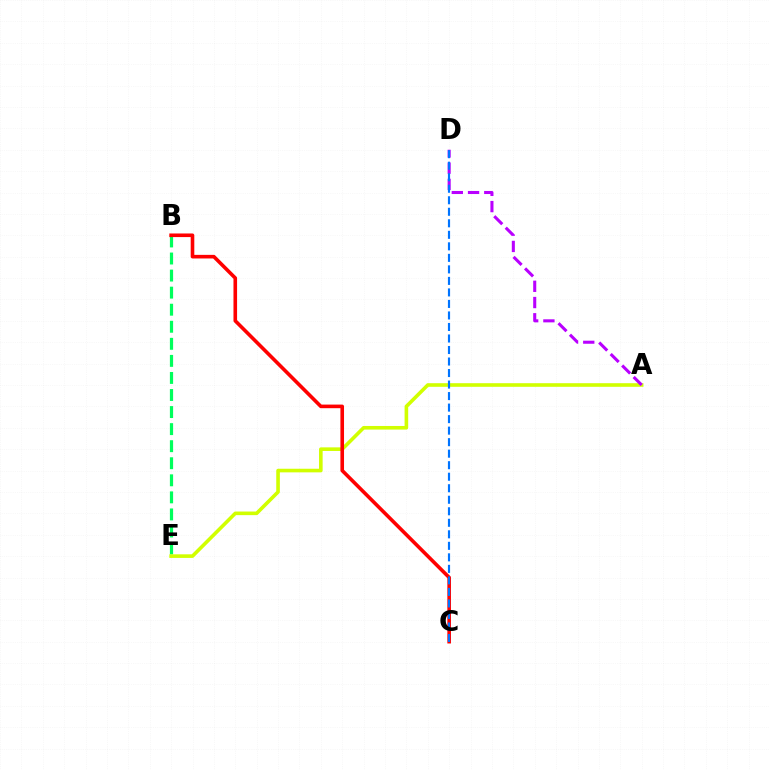{('B', 'E'): [{'color': '#00ff5c', 'line_style': 'dashed', 'thickness': 2.32}], ('A', 'E'): [{'color': '#d1ff00', 'line_style': 'solid', 'thickness': 2.6}], ('A', 'D'): [{'color': '#b900ff', 'line_style': 'dashed', 'thickness': 2.21}], ('B', 'C'): [{'color': '#ff0000', 'line_style': 'solid', 'thickness': 2.6}], ('C', 'D'): [{'color': '#0074ff', 'line_style': 'dashed', 'thickness': 1.56}]}